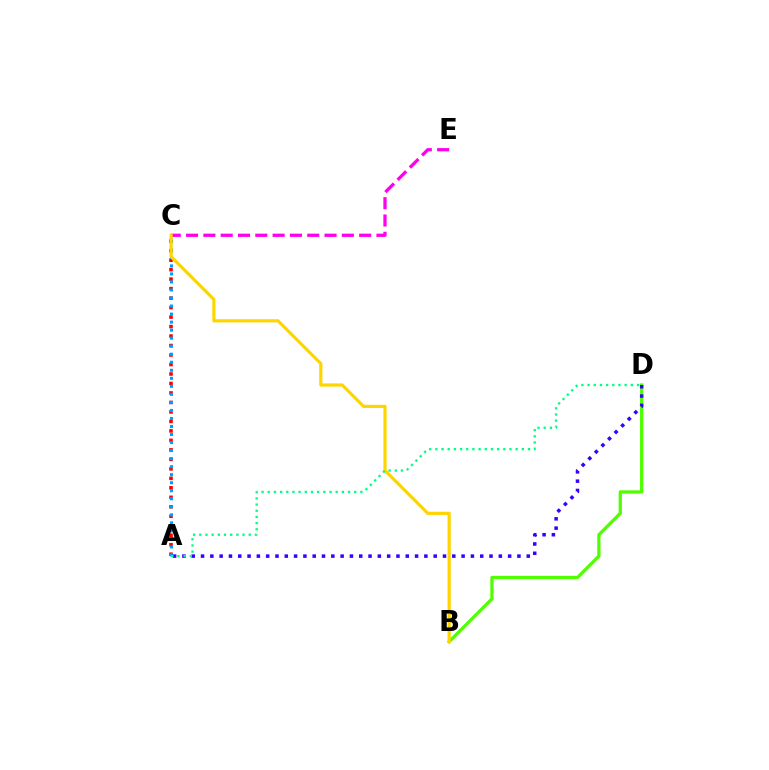{('B', 'D'): [{'color': '#4fff00', 'line_style': 'solid', 'thickness': 2.34}], ('A', 'C'): [{'color': '#ff0000', 'line_style': 'dotted', 'thickness': 2.58}, {'color': '#009eff', 'line_style': 'dotted', 'thickness': 2.18}], ('C', 'E'): [{'color': '#ff00ed', 'line_style': 'dashed', 'thickness': 2.35}], ('A', 'D'): [{'color': '#3700ff', 'line_style': 'dotted', 'thickness': 2.53}, {'color': '#00ff86', 'line_style': 'dotted', 'thickness': 1.68}], ('B', 'C'): [{'color': '#ffd500', 'line_style': 'solid', 'thickness': 2.3}]}